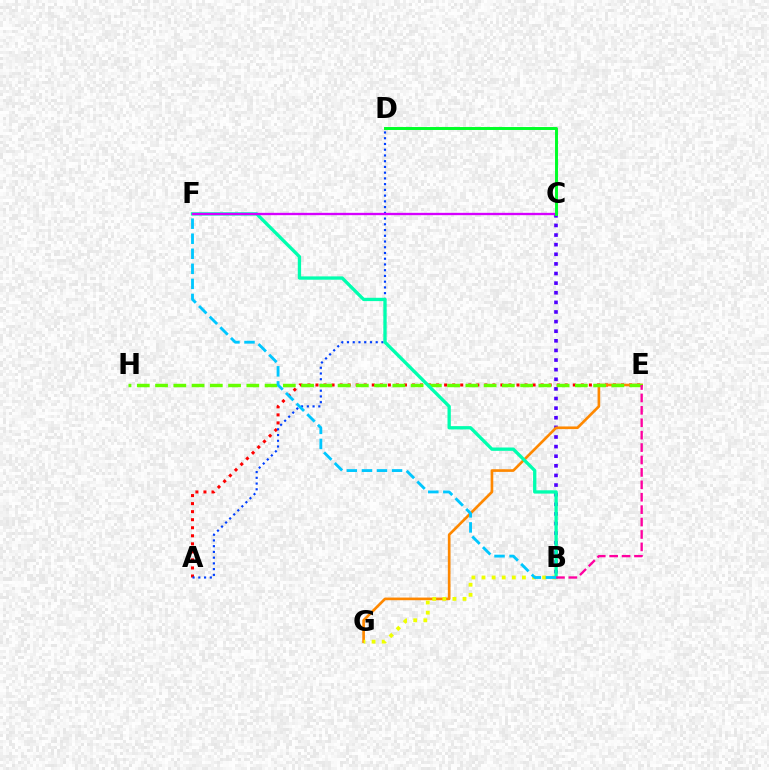{('B', 'C'): [{'color': '#4f00ff', 'line_style': 'dotted', 'thickness': 2.61}], ('A', 'E'): [{'color': '#ff0000', 'line_style': 'dotted', 'thickness': 2.18}], ('E', 'G'): [{'color': '#ff8800', 'line_style': 'solid', 'thickness': 1.91}], ('B', 'G'): [{'color': '#eeff00', 'line_style': 'dotted', 'thickness': 2.74}], ('A', 'D'): [{'color': '#003fff', 'line_style': 'dotted', 'thickness': 1.56}], ('E', 'H'): [{'color': '#66ff00', 'line_style': 'dashed', 'thickness': 2.48}], ('B', 'F'): [{'color': '#00ffaf', 'line_style': 'solid', 'thickness': 2.39}, {'color': '#00c7ff', 'line_style': 'dashed', 'thickness': 2.04}], ('C', 'F'): [{'color': '#d600ff', 'line_style': 'solid', 'thickness': 1.68}], ('C', 'D'): [{'color': '#00ff27', 'line_style': 'solid', 'thickness': 2.13}], ('B', 'E'): [{'color': '#ff00a0', 'line_style': 'dashed', 'thickness': 1.69}]}